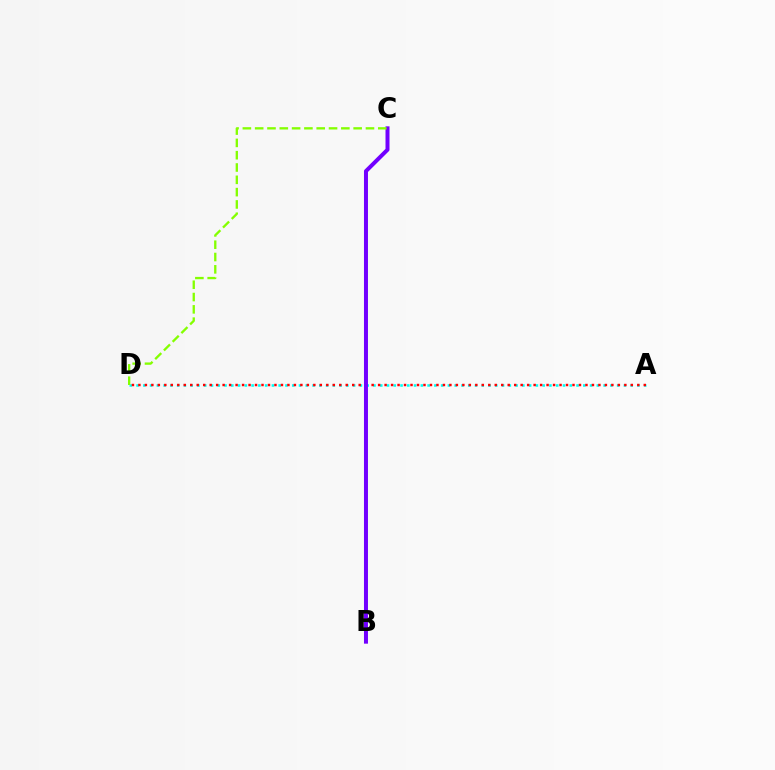{('A', 'D'): [{'color': '#00fff6', 'line_style': 'dotted', 'thickness': 1.84}, {'color': '#ff0000', 'line_style': 'dotted', 'thickness': 1.76}], ('B', 'C'): [{'color': '#7200ff', 'line_style': 'solid', 'thickness': 2.87}], ('C', 'D'): [{'color': '#84ff00', 'line_style': 'dashed', 'thickness': 1.67}]}